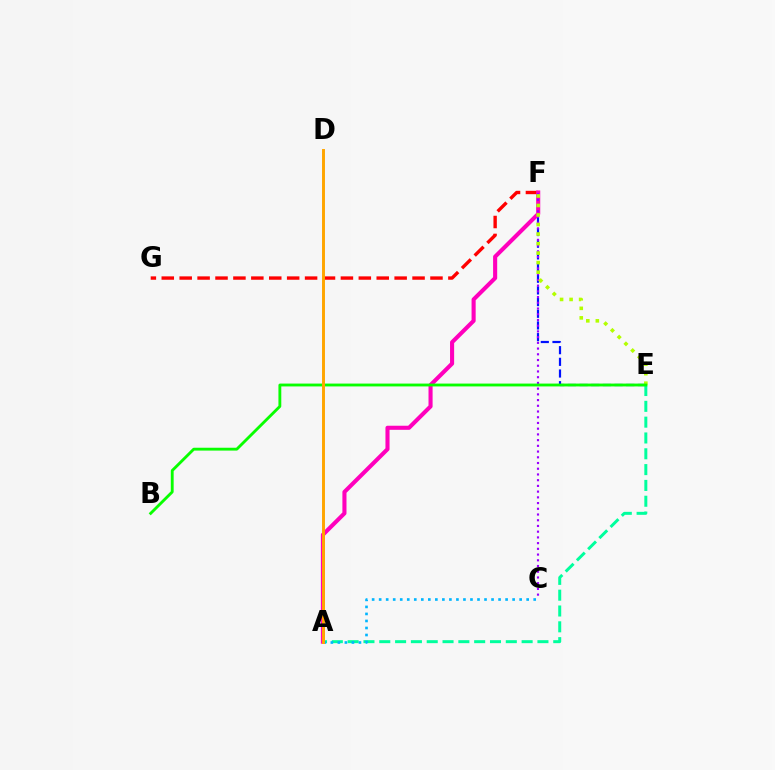{('E', 'F'): [{'color': '#0010ff', 'line_style': 'dashed', 'thickness': 1.59}, {'color': '#b3ff00', 'line_style': 'dotted', 'thickness': 2.59}], ('F', 'G'): [{'color': '#ff0000', 'line_style': 'dashed', 'thickness': 2.43}], ('A', 'F'): [{'color': '#ff00bd', 'line_style': 'solid', 'thickness': 2.94}], ('C', 'F'): [{'color': '#9b00ff', 'line_style': 'dotted', 'thickness': 1.55}], ('A', 'E'): [{'color': '#00ff9d', 'line_style': 'dashed', 'thickness': 2.15}], ('A', 'C'): [{'color': '#00b5ff', 'line_style': 'dotted', 'thickness': 1.91}], ('B', 'E'): [{'color': '#08ff00', 'line_style': 'solid', 'thickness': 2.05}], ('A', 'D'): [{'color': '#ffa500', 'line_style': 'solid', 'thickness': 2.12}]}